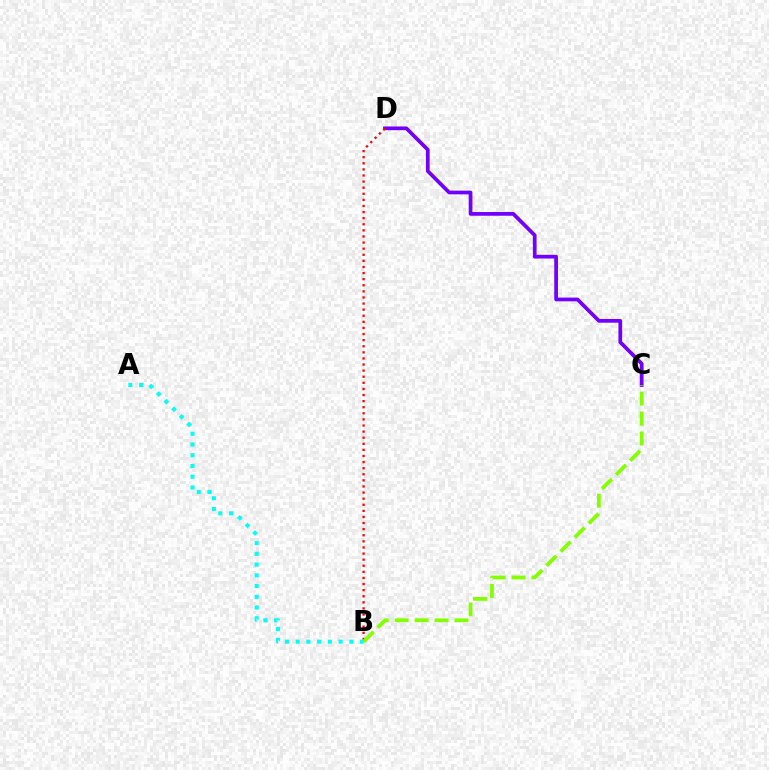{('C', 'D'): [{'color': '#7200ff', 'line_style': 'solid', 'thickness': 2.68}], ('B', 'D'): [{'color': '#ff0000', 'line_style': 'dotted', 'thickness': 1.66}], ('B', 'C'): [{'color': '#84ff00', 'line_style': 'dashed', 'thickness': 2.71}], ('A', 'B'): [{'color': '#00fff6', 'line_style': 'dotted', 'thickness': 2.92}]}